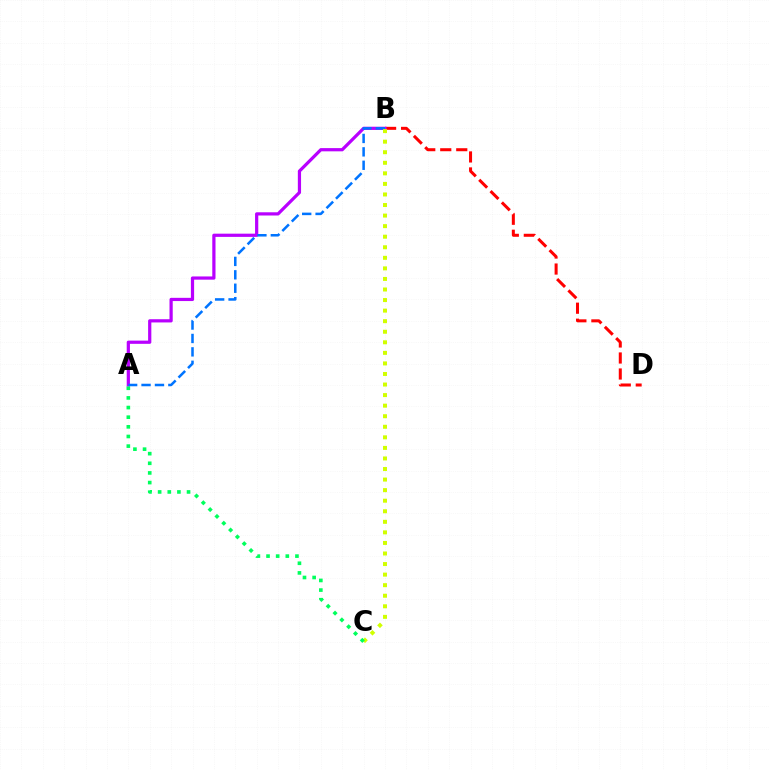{('B', 'D'): [{'color': '#ff0000', 'line_style': 'dashed', 'thickness': 2.17}], ('A', 'B'): [{'color': '#b900ff', 'line_style': 'solid', 'thickness': 2.32}, {'color': '#0074ff', 'line_style': 'dashed', 'thickness': 1.82}], ('B', 'C'): [{'color': '#d1ff00', 'line_style': 'dotted', 'thickness': 2.87}], ('A', 'C'): [{'color': '#00ff5c', 'line_style': 'dotted', 'thickness': 2.62}]}